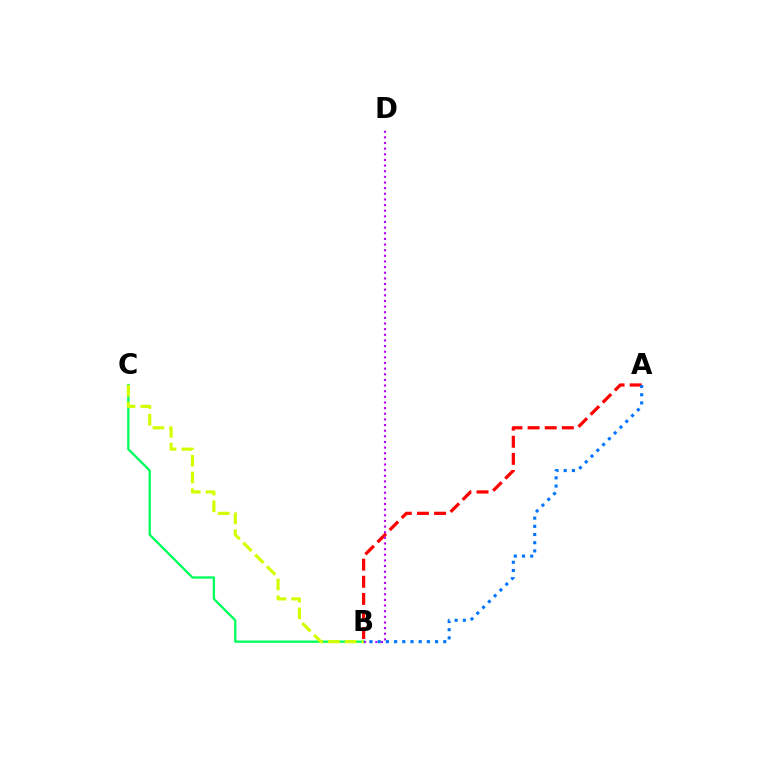{('B', 'C'): [{'color': '#00ff5c', 'line_style': 'solid', 'thickness': 1.66}, {'color': '#d1ff00', 'line_style': 'dashed', 'thickness': 2.28}], ('A', 'B'): [{'color': '#ff0000', 'line_style': 'dashed', 'thickness': 2.33}, {'color': '#0074ff', 'line_style': 'dotted', 'thickness': 2.23}], ('B', 'D'): [{'color': '#b900ff', 'line_style': 'dotted', 'thickness': 1.53}]}